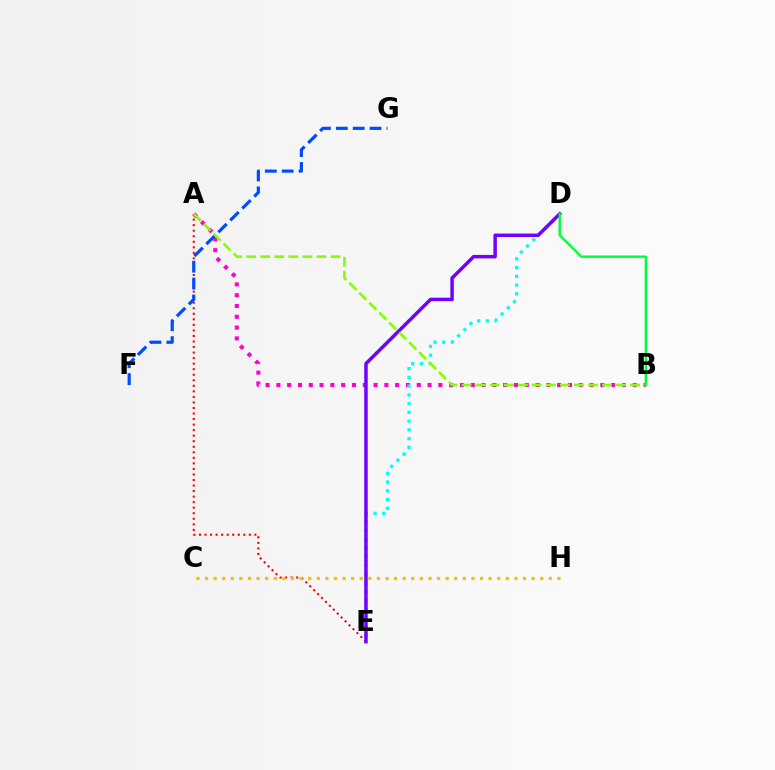{('A', 'E'): [{'color': '#ff0000', 'line_style': 'dotted', 'thickness': 1.51}], ('C', 'H'): [{'color': '#ffbd00', 'line_style': 'dotted', 'thickness': 2.33}], ('A', 'B'): [{'color': '#ff00cf', 'line_style': 'dotted', 'thickness': 2.93}, {'color': '#84ff00', 'line_style': 'dashed', 'thickness': 1.91}], ('D', 'E'): [{'color': '#00fff6', 'line_style': 'dotted', 'thickness': 2.38}, {'color': '#7200ff', 'line_style': 'solid', 'thickness': 2.51}], ('F', 'G'): [{'color': '#004bff', 'line_style': 'dashed', 'thickness': 2.29}], ('B', 'D'): [{'color': '#00ff39', 'line_style': 'solid', 'thickness': 1.73}]}